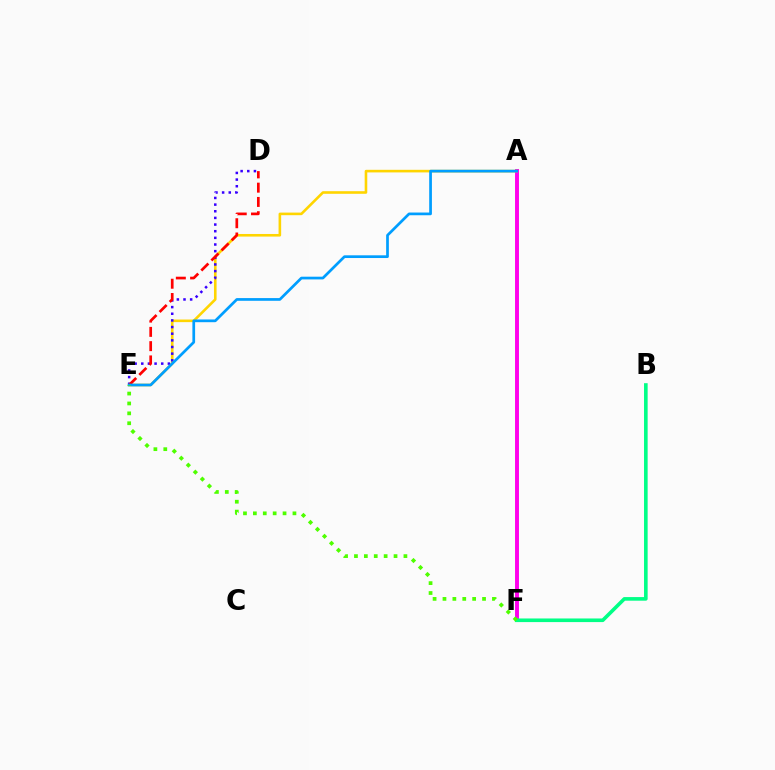{('A', 'F'): [{'color': '#ff00ed', 'line_style': 'solid', 'thickness': 2.82}], ('A', 'E'): [{'color': '#ffd500', 'line_style': 'solid', 'thickness': 1.87}, {'color': '#009eff', 'line_style': 'solid', 'thickness': 1.95}], ('B', 'F'): [{'color': '#00ff86', 'line_style': 'solid', 'thickness': 2.6}], ('D', 'E'): [{'color': '#3700ff', 'line_style': 'dotted', 'thickness': 1.81}, {'color': '#ff0000', 'line_style': 'dashed', 'thickness': 1.94}], ('E', 'F'): [{'color': '#4fff00', 'line_style': 'dotted', 'thickness': 2.69}]}